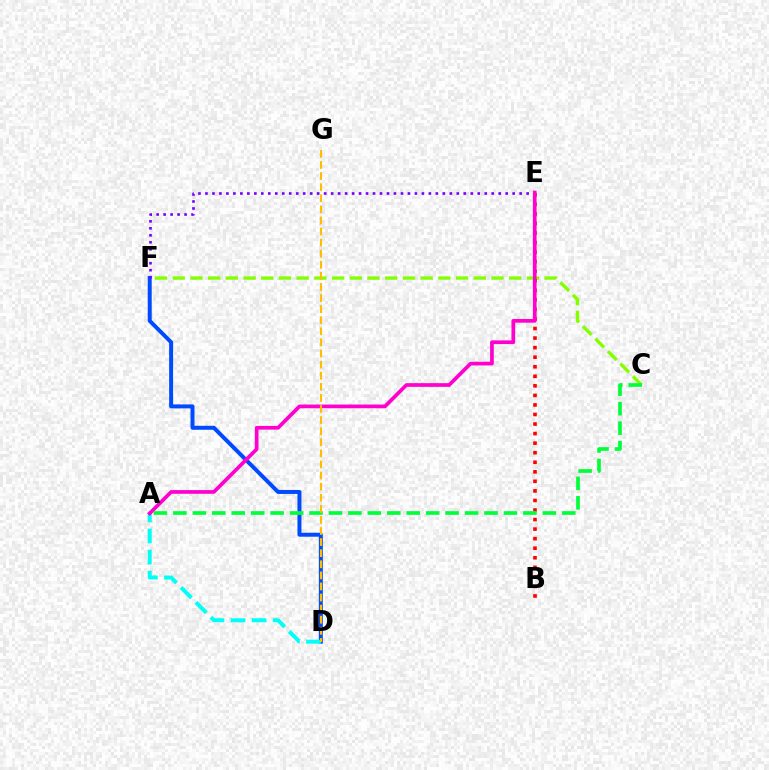{('D', 'F'): [{'color': '#004bff', 'line_style': 'solid', 'thickness': 2.86}], ('E', 'F'): [{'color': '#7200ff', 'line_style': 'dotted', 'thickness': 1.9}], ('C', 'F'): [{'color': '#84ff00', 'line_style': 'dashed', 'thickness': 2.41}], ('A', 'D'): [{'color': '#00fff6', 'line_style': 'dashed', 'thickness': 2.86}], ('B', 'E'): [{'color': '#ff0000', 'line_style': 'dotted', 'thickness': 2.6}], ('A', 'E'): [{'color': '#ff00cf', 'line_style': 'solid', 'thickness': 2.67}], ('A', 'C'): [{'color': '#00ff39', 'line_style': 'dashed', 'thickness': 2.64}], ('D', 'G'): [{'color': '#ffbd00', 'line_style': 'dashed', 'thickness': 1.51}]}